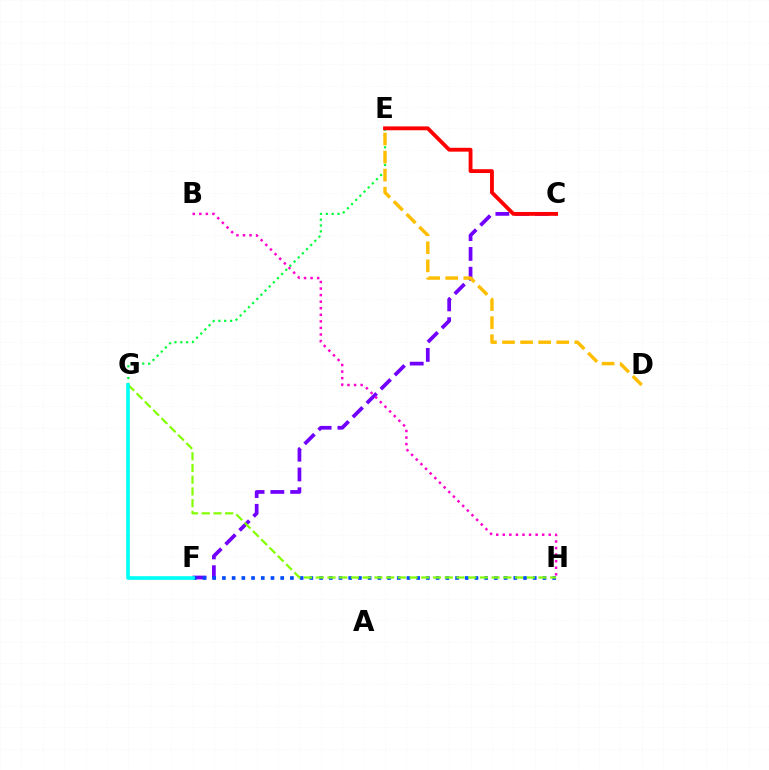{('E', 'G'): [{'color': '#00ff39', 'line_style': 'dotted', 'thickness': 1.59}], ('C', 'F'): [{'color': '#7200ff', 'line_style': 'dashed', 'thickness': 2.69}], ('F', 'H'): [{'color': '#004bff', 'line_style': 'dotted', 'thickness': 2.64}], ('D', 'E'): [{'color': '#ffbd00', 'line_style': 'dashed', 'thickness': 2.46}], ('G', 'H'): [{'color': '#84ff00', 'line_style': 'dashed', 'thickness': 1.59}], ('B', 'H'): [{'color': '#ff00cf', 'line_style': 'dotted', 'thickness': 1.78}], ('F', 'G'): [{'color': '#00fff6', 'line_style': 'solid', 'thickness': 2.61}], ('C', 'E'): [{'color': '#ff0000', 'line_style': 'solid', 'thickness': 2.77}]}